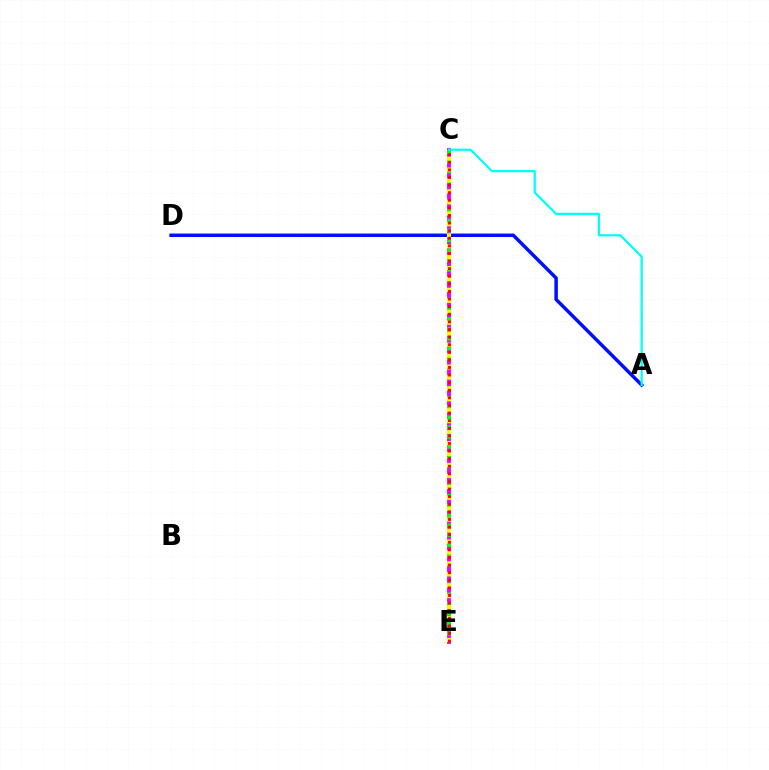{('C', 'E'): [{'color': '#ee00ff', 'line_style': 'solid', 'thickness': 2.79}, {'color': '#08ff00', 'line_style': 'dotted', 'thickness': 2.67}, {'color': '#fcf500', 'line_style': 'dotted', 'thickness': 2.97}, {'color': '#ff0000', 'line_style': 'dotted', 'thickness': 2.06}], ('A', 'D'): [{'color': '#0010ff', 'line_style': 'solid', 'thickness': 2.5}], ('A', 'C'): [{'color': '#00fff6', 'line_style': 'solid', 'thickness': 1.61}]}